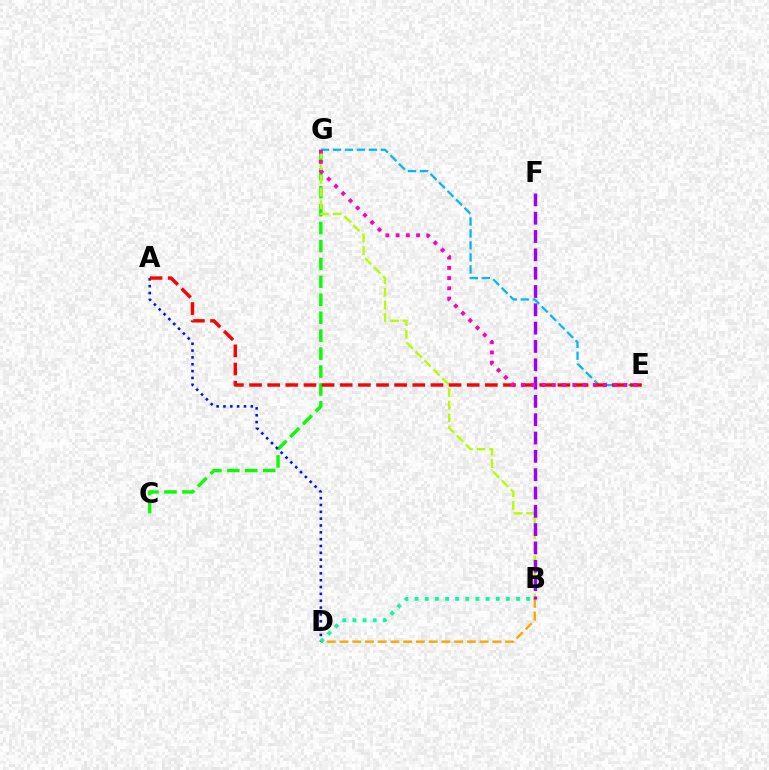{('C', 'G'): [{'color': '#08ff00', 'line_style': 'dashed', 'thickness': 2.44}], ('E', 'G'): [{'color': '#00b5ff', 'line_style': 'dashed', 'thickness': 1.63}, {'color': '#ff00bd', 'line_style': 'dotted', 'thickness': 2.78}], ('B', 'D'): [{'color': '#ffa500', 'line_style': 'dashed', 'thickness': 1.73}, {'color': '#00ff9d', 'line_style': 'dotted', 'thickness': 2.76}], ('A', 'D'): [{'color': '#0010ff', 'line_style': 'dotted', 'thickness': 1.86}], ('B', 'G'): [{'color': '#b3ff00', 'line_style': 'dashed', 'thickness': 1.72}], ('B', 'F'): [{'color': '#9b00ff', 'line_style': 'dashed', 'thickness': 2.49}], ('A', 'E'): [{'color': '#ff0000', 'line_style': 'dashed', 'thickness': 2.46}]}